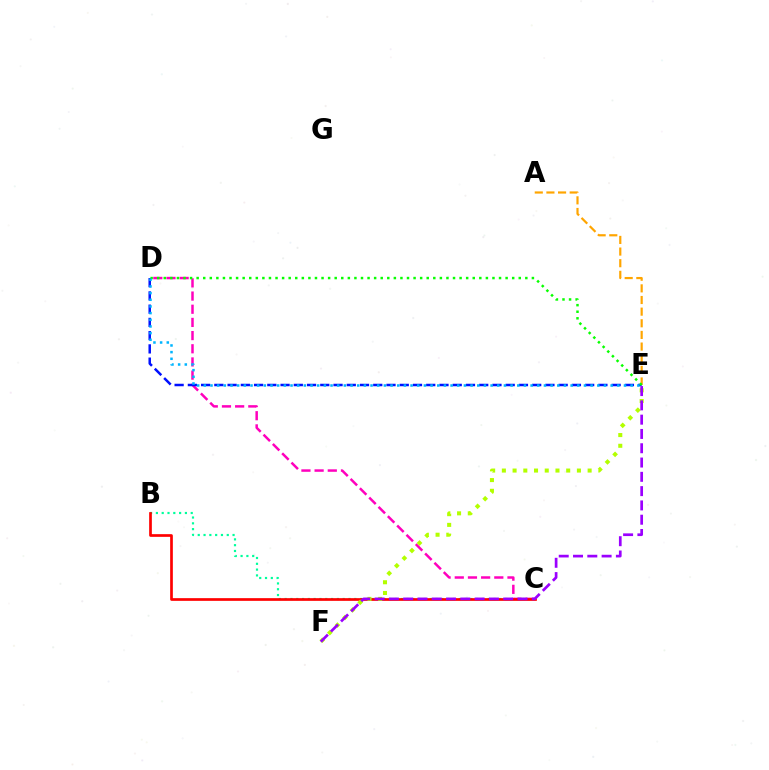{('B', 'C'): [{'color': '#00ff9d', 'line_style': 'dotted', 'thickness': 1.58}, {'color': '#ff0000', 'line_style': 'solid', 'thickness': 1.94}], ('C', 'D'): [{'color': '#ff00bd', 'line_style': 'dashed', 'thickness': 1.79}], ('D', 'E'): [{'color': '#0010ff', 'line_style': 'dashed', 'thickness': 1.8}, {'color': '#08ff00', 'line_style': 'dotted', 'thickness': 1.79}, {'color': '#00b5ff', 'line_style': 'dotted', 'thickness': 1.81}], ('E', 'F'): [{'color': '#b3ff00', 'line_style': 'dotted', 'thickness': 2.91}, {'color': '#9b00ff', 'line_style': 'dashed', 'thickness': 1.94}], ('A', 'E'): [{'color': '#ffa500', 'line_style': 'dashed', 'thickness': 1.58}]}